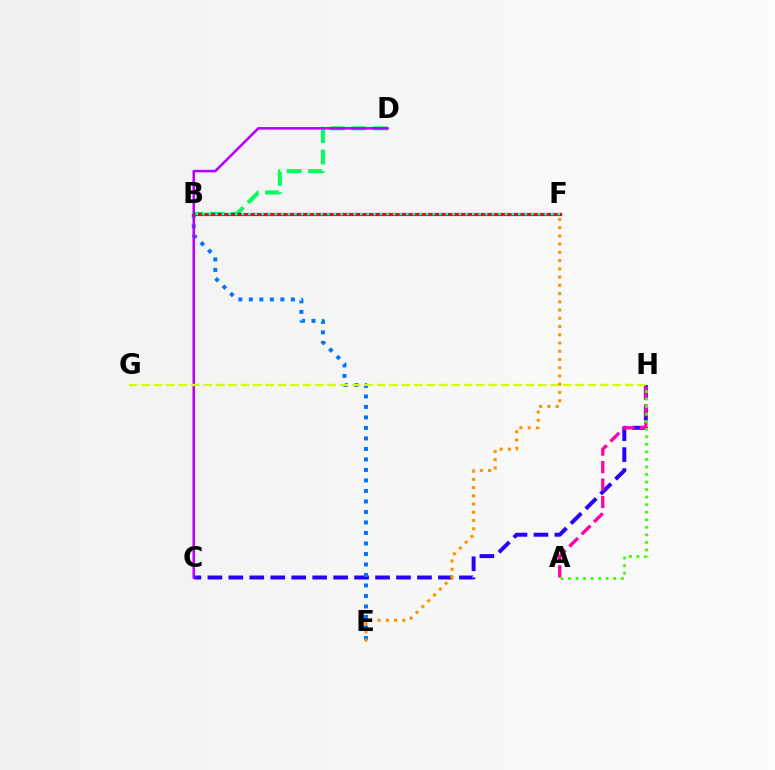{('C', 'H'): [{'color': '#2500ff', 'line_style': 'dashed', 'thickness': 2.85}], ('B', 'E'): [{'color': '#0074ff', 'line_style': 'dotted', 'thickness': 2.85}], ('A', 'H'): [{'color': '#ff00ac', 'line_style': 'dashed', 'thickness': 2.37}, {'color': '#3dff00', 'line_style': 'dotted', 'thickness': 2.05}], ('B', 'D'): [{'color': '#00ff5c', 'line_style': 'dashed', 'thickness': 2.91}], ('C', 'D'): [{'color': '#b900ff', 'line_style': 'solid', 'thickness': 1.84}], ('G', 'H'): [{'color': '#d1ff00', 'line_style': 'dashed', 'thickness': 1.68}], ('B', 'F'): [{'color': '#ff0000', 'line_style': 'solid', 'thickness': 2.3}, {'color': '#00fff6', 'line_style': 'dotted', 'thickness': 1.79}], ('E', 'F'): [{'color': '#ff9400', 'line_style': 'dotted', 'thickness': 2.24}]}